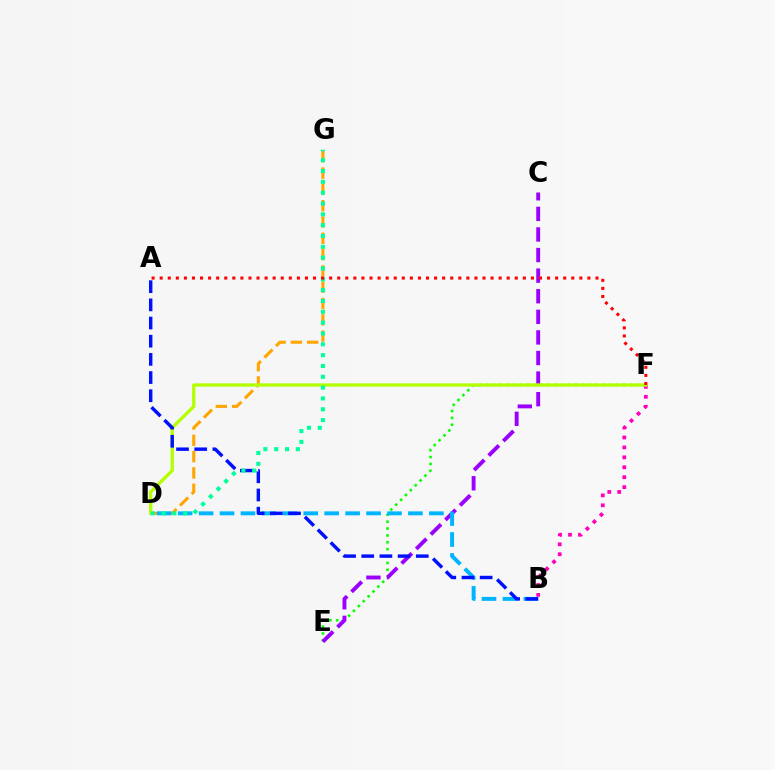{('B', 'F'): [{'color': '#ff00bd', 'line_style': 'dotted', 'thickness': 2.7}], ('E', 'F'): [{'color': '#08ff00', 'line_style': 'dotted', 'thickness': 1.87}], ('C', 'E'): [{'color': '#9b00ff', 'line_style': 'dashed', 'thickness': 2.8}], ('D', 'G'): [{'color': '#ffa500', 'line_style': 'dashed', 'thickness': 2.21}, {'color': '#00ff9d', 'line_style': 'dotted', 'thickness': 2.94}], ('D', 'F'): [{'color': '#b3ff00', 'line_style': 'solid', 'thickness': 2.37}], ('B', 'D'): [{'color': '#00b5ff', 'line_style': 'dashed', 'thickness': 2.84}], ('A', 'B'): [{'color': '#0010ff', 'line_style': 'dashed', 'thickness': 2.47}], ('A', 'F'): [{'color': '#ff0000', 'line_style': 'dotted', 'thickness': 2.19}]}